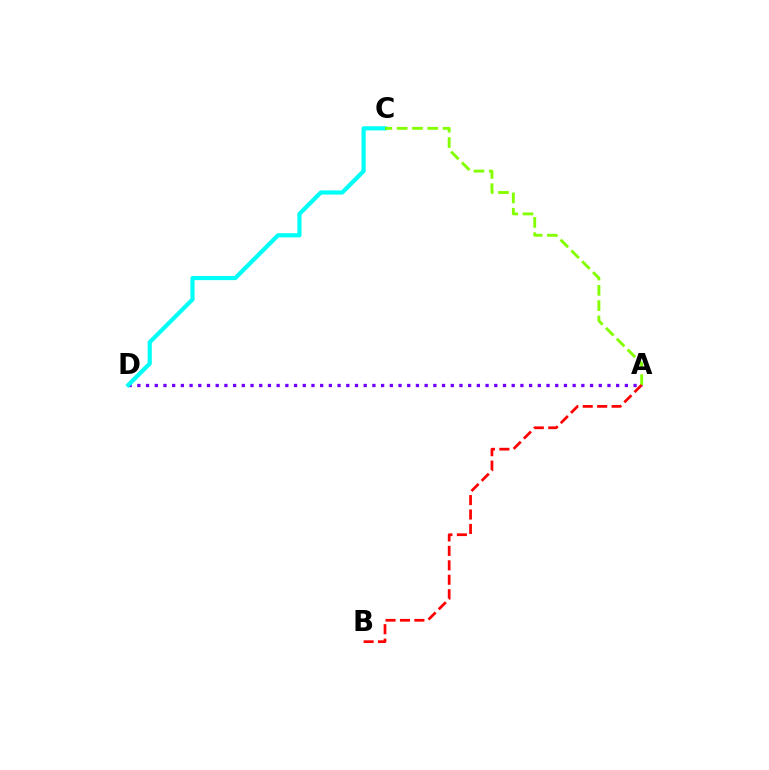{('A', 'D'): [{'color': '#7200ff', 'line_style': 'dotted', 'thickness': 2.37}], ('C', 'D'): [{'color': '#00fff6', 'line_style': 'solid', 'thickness': 3.0}], ('A', 'C'): [{'color': '#84ff00', 'line_style': 'dashed', 'thickness': 2.08}], ('A', 'B'): [{'color': '#ff0000', 'line_style': 'dashed', 'thickness': 1.96}]}